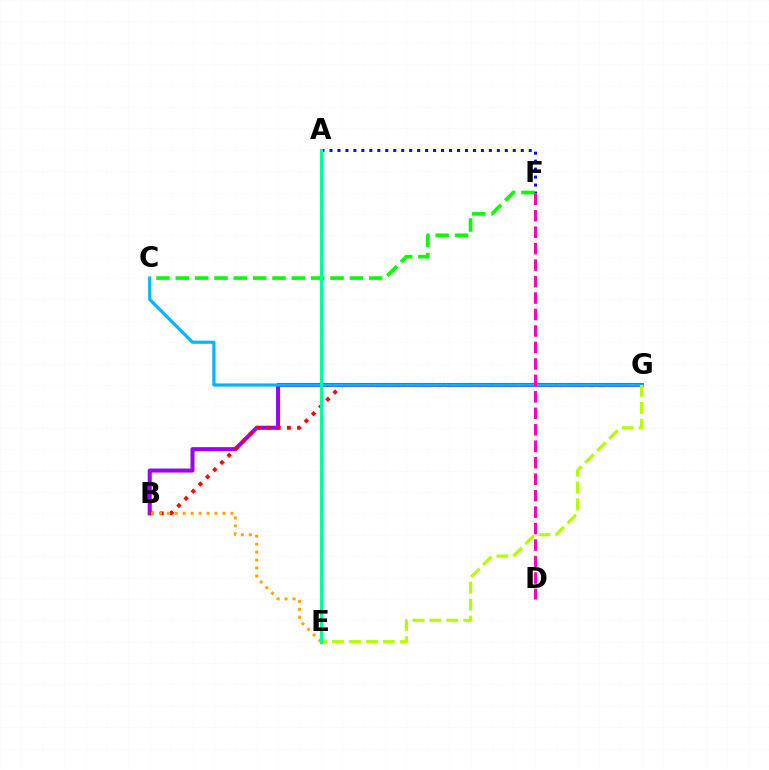{('A', 'F'): [{'color': '#0010ff', 'line_style': 'dotted', 'thickness': 2.17}], ('B', 'G'): [{'color': '#9b00ff', 'line_style': 'solid', 'thickness': 2.91}, {'color': '#ff0000', 'line_style': 'dotted', 'thickness': 2.76}], ('C', 'G'): [{'color': '#00b5ff', 'line_style': 'solid', 'thickness': 2.28}], ('C', 'F'): [{'color': '#08ff00', 'line_style': 'dashed', 'thickness': 2.63}], ('D', 'F'): [{'color': '#ff00bd', 'line_style': 'dashed', 'thickness': 2.24}], ('B', 'E'): [{'color': '#ffa500', 'line_style': 'dotted', 'thickness': 2.16}], ('E', 'G'): [{'color': '#b3ff00', 'line_style': 'dashed', 'thickness': 2.3}], ('A', 'E'): [{'color': '#00ff9d', 'line_style': 'solid', 'thickness': 2.22}]}